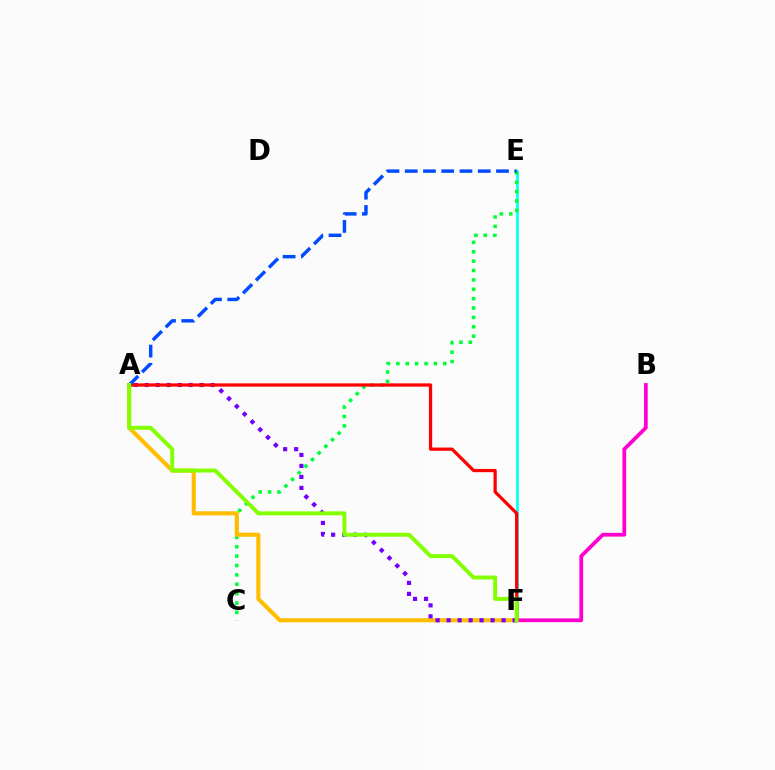{('E', 'F'): [{'color': '#00fff6', 'line_style': 'solid', 'thickness': 1.9}], ('C', 'E'): [{'color': '#00ff39', 'line_style': 'dotted', 'thickness': 2.55}], ('A', 'F'): [{'color': '#ffbd00', 'line_style': 'solid', 'thickness': 2.95}, {'color': '#7200ff', 'line_style': 'dotted', 'thickness': 2.99}, {'color': '#ff0000', 'line_style': 'solid', 'thickness': 2.33}, {'color': '#84ff00', 'line_style': 'solid', 'thickness': 2.84}], ('B', 'F'): [{'color': '#ff00cf', 'line_style': 'solid', 'thickness': 2.71}], ('A', 'E'): [{'color': '#004bff', 'line_style': 'dashed', 'thickness': 2.48}]}